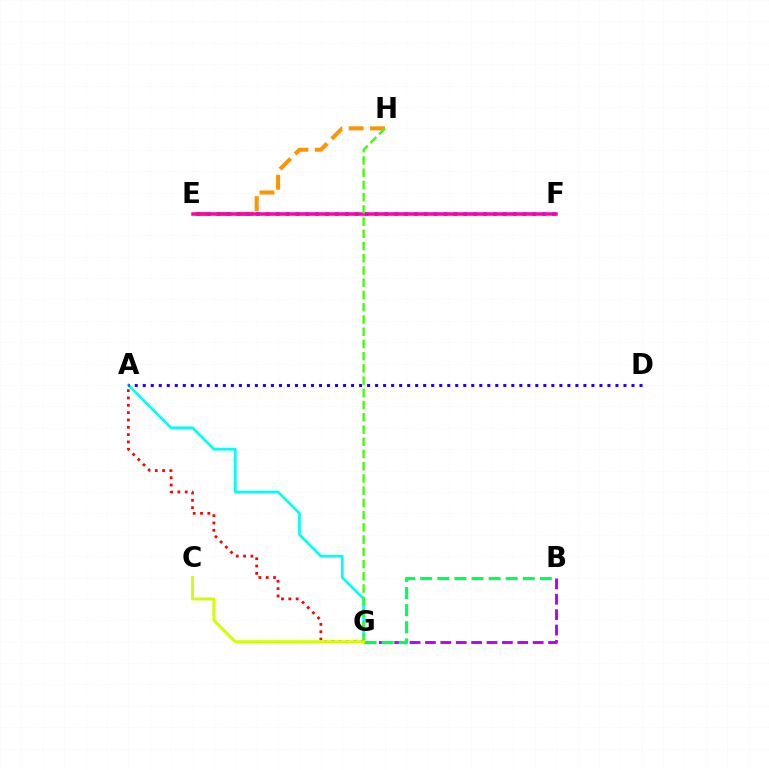{('E', 'H'): [{'color': '#ff9400', 'line_style': 'dashed', 'thickness': 2.9}], ('A', 'G'): [{'color': '#00fff6', 'line_style': 'solid', 'thickness': 1.94}, {'color': '#ff0000', 'line_style': 'dotted', 'thickness': 1.99}], ('A', 'D'): [{'color': '#2500ff', 'line_style': 'dotted', 'thickness': 2.18}], ('E', 'F'): [{'color': '#0074ff', 'line_style': 'dotted', 'thickness': 2.68}, {'color': '#ff00ac', 'line_style': 'solid', 'thickness': 2.52}], ('B', 'G'): [{'color': '#b900ff', 'line_style': 'dashed', 'thickness': 2.09}, {'color': '#00ff5c', 'line_style': 'dashed', 'thickness': 2.32}], ('G', 'H'): [{'color': '#3dff00', 'line_style': 'dashed', 'thickness': 1.66}], ('C', 'G'): [{'color': '#d1ff00', 'line_style': 'solid', 'thickness': 2.11}]}